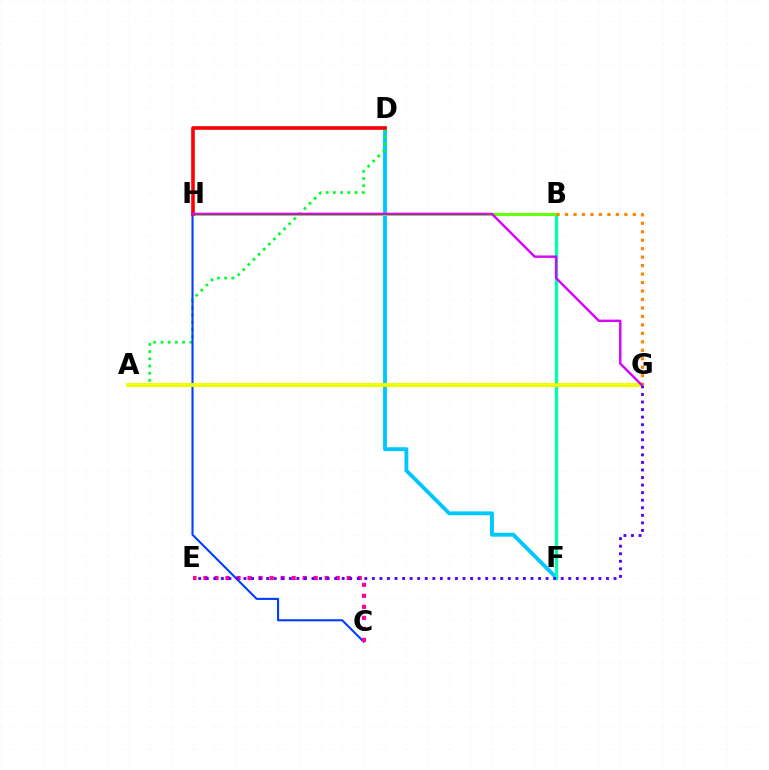{('D', 'F'): [{'color': '#00c7ff', 'line_style': 'solid', 'thickness': 2.79}], ('A', 'D'): [{'color': '#00ff27', 'line_style': 'dotted', 'thickness': 1.96}], ('B', 'F'): [{'color': '#00ffaf', 'line_style': 'solid', 'thickness': 2.39}], ('B', 'H'): [{'color': '#66ff00', 'line_style': 'solid', 'thickness': 2.21}], ('C', 'H'): [{'color': '#003fff', 'line_style': 'solid', 'thickness': 1.52}], ('A', 'G'): [{'color': '#eeff00', 'line_style': 'solid', 'thickness': 2.85}], ('C', 'E'): [{'color': '#ff00a0', 'line_style': 'dotted', 'thickness': 3.0}], ('E', 'G'): [{'color': '#4f00ff', 'line_style': 'dotted', 'thickness': 2.05}], ('B', 'G'): [{'color': '#ff8800', 'line_style': 'dotted', 'thickness': 2.3}], ('D', 'H'): [{'color': '#ff0000', 'line_style': 'solid', 'thickness': 2.6}], ('G', 'H'): [{'color': '#d600ff', 'line_style': 'solid', 'thickness': 1.73}]}